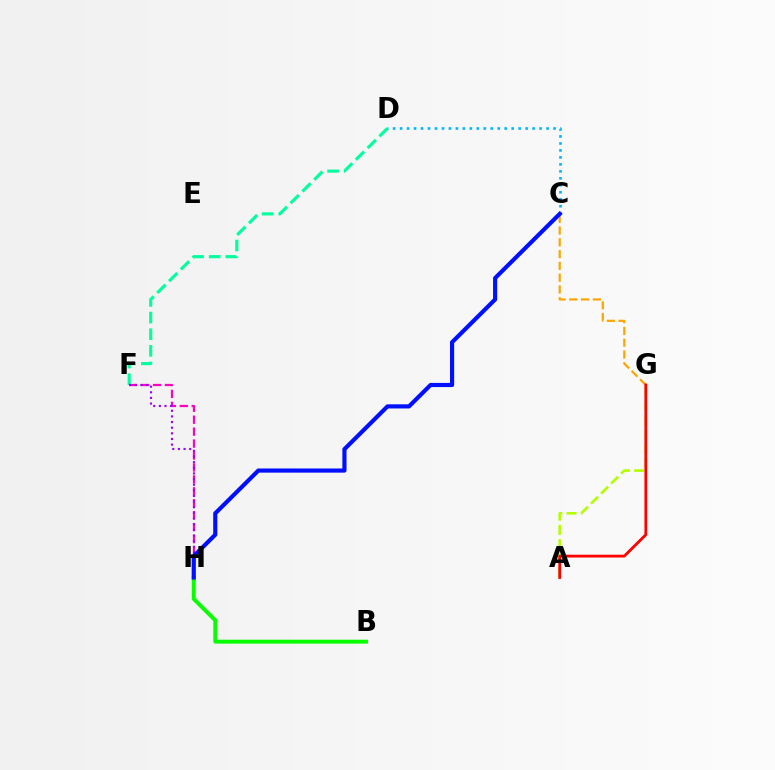{('C', 'G'): [{'color': '#ffa500', 'line_style': 'dashed', 'thickness': 1.6}], ('D', 'F'): [{'color': '#00ff9d', 'line_style': 'dashed', 'thickness': 2.26}], ('B', 'H'): [{'color': '#08ff00', 'line_style': 'solid', 'thickness': 2.83}], ('F', 'H'): [{'color': '#ff00bd', 'line_style': 'dashed', 'thickness': 1.62}, {'color': '#9b00ff', 'line_style': 'dotted', 'thickness': 1.53}], ('A', 'G'): [{'color': '#b3ff00', 'line_style': 'dashed', 'thickness': 1.93}, {'color': '#ff0000', 'line_style': 'solid', 'thickness': 2.02}], ('C', 'D'): [{'color': '#00b5ff', 'line_style': 'dotted', 'thickness': 1.89}], ('C', 'H'): [{'color': '#0010ff', 'line_style': 'solid', 'thickness': 2.99}]}